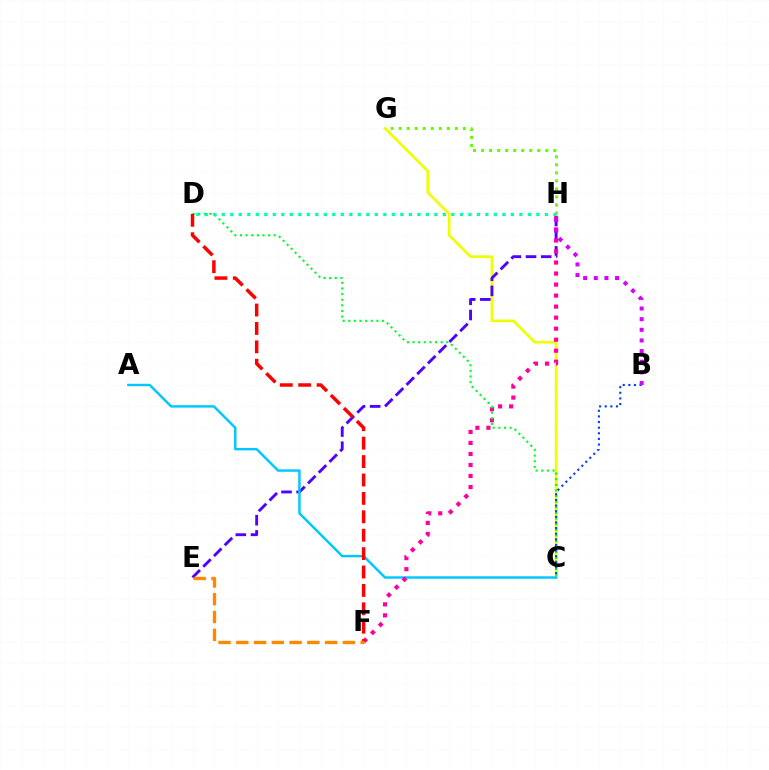{('C', 'G'): [{'color': '#eeff00', 'line_style': 'solid', 'thickness': 1.93}], ('E', 'H'): [{'color': '#4f00ff', 'line_style': 'dashed', 'thickness': 2.06}], ('A', 'C'): [{'color': '#00c7ff', 'line_style': 'solid', 'thickness': 1.76}], ('F', 'H'): [{'color': '#ff00a0', 'line_style': 'dotted', 'thickness': 2.99}], ('G', 'H'): [{'color': '#66ff00', 'line_style': 'dotted', 'thickness': 2.18}], ('C', 'D'): [{'color': '#00ff27', 'line_style': 'dotted', 'thickness': 1.53}], ('D', 'F'): [{'color': '#ff0000', 'line_style': 'dashed', 'thickness': 2.5}], ('B', 'C'): [{'color': '#003fff', 'line_style': 'dotted', 'thickness': 1.53}], ('B', 'H'): [{'color': '#d600ff', 'line_style': 'dotted', 'thickness': 2.89}], ('D', 'H'): [{'color': '#00ffaf', 'line_style': 'dotted', 'thickness': 2.31}], ('E', 'F'): [{'color': '#ff8800', 'line_style': 'dashed', 'thickness': 2.41}]}